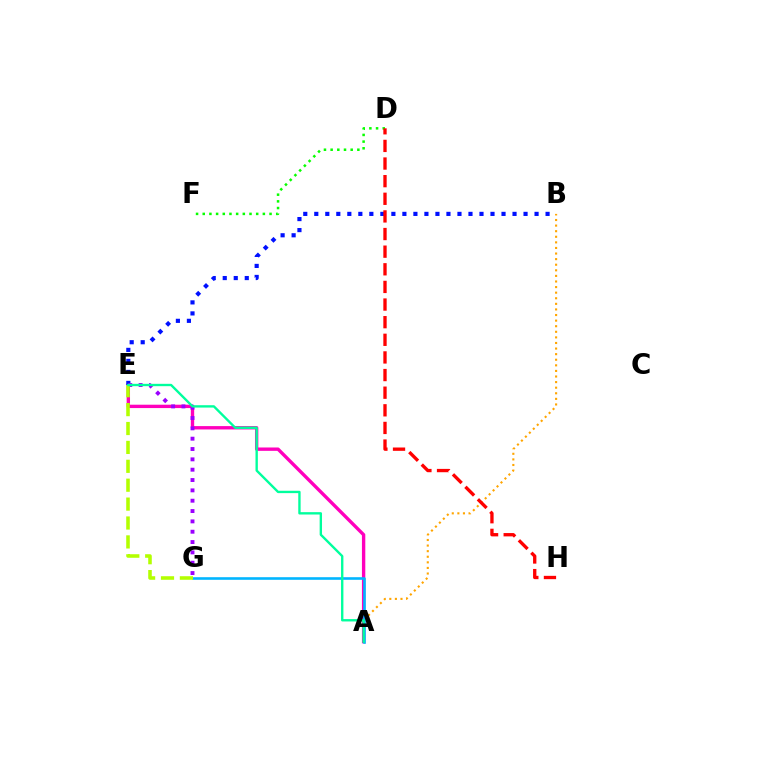{('A', 'B'): [{'color': '#ffa500', 'line_style': 'dotted', 'thickness': 1.52}], ('D', 'F'): [{'color': '#08ff00', 'line_style': 'dotted', 'thickness': 1.82}], ('A', 'E'): [{'color': '#ff00bd', 'line_style': 'solid', 'thickness': 2.42}, {'color': '#00ff9d', 'line_style': 'solid', 'thickness': 1.7}], ('A', 'G'): [{'color': '#00b5ff', 'line_style': 'solid', 'thickness': 1.87}], ('B', 'E'): [{'color': '#0010ff', 'line_style': 'dotted', 'thickness': 2.99}], ('E', 'G'): [{'color': '#9b00ff', 'line_style': 'dotted', 'thickness': 2.81}, {'color': '#b3ff00', 'line_style': 'dashed', 'thickness': 2.57}], ('D', 'H'): [{'color': '#ff0000', 'line_style': 'dashed', 'thickness': 2.39}]}